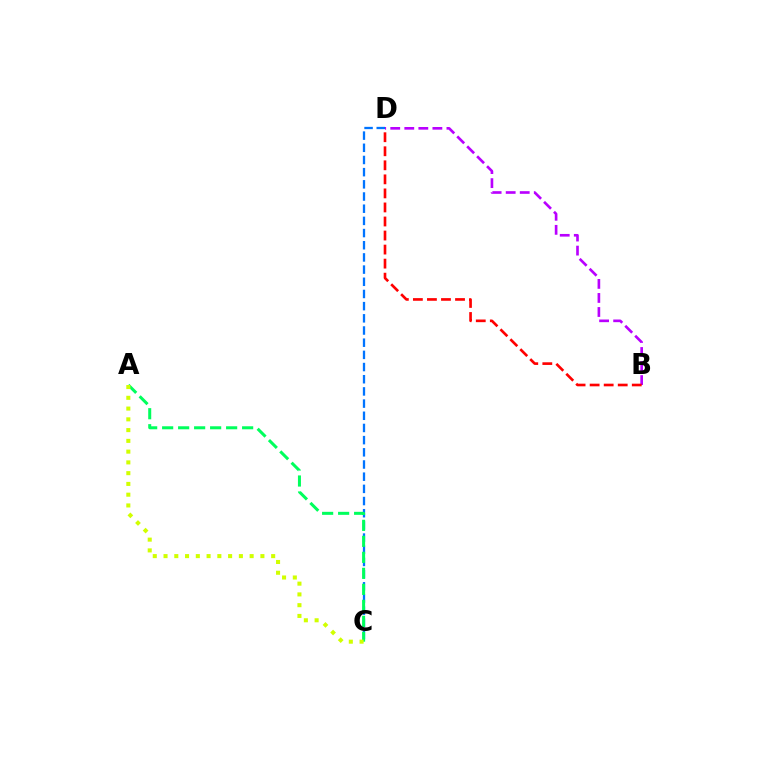{('C', 'D'): [{'color': '#0074ff', 'line_style': 'dashed', 'thickness': 1.65}], ('B', 'D'): [{'color': '#b900ff', 'line_style': 'dashed', 'thickness': 1.91}, {'color': '#ff0000', 'line_style': 'dashed', 'thickness': 1.91}], ('A', 'C'): [{'color': '#00ff5c', 'line_style': 'dashed', 'thickness': 2.17}, {'color': '#d1ff00', 'line_style': 'dotted', 'thickness': 2.92}]}